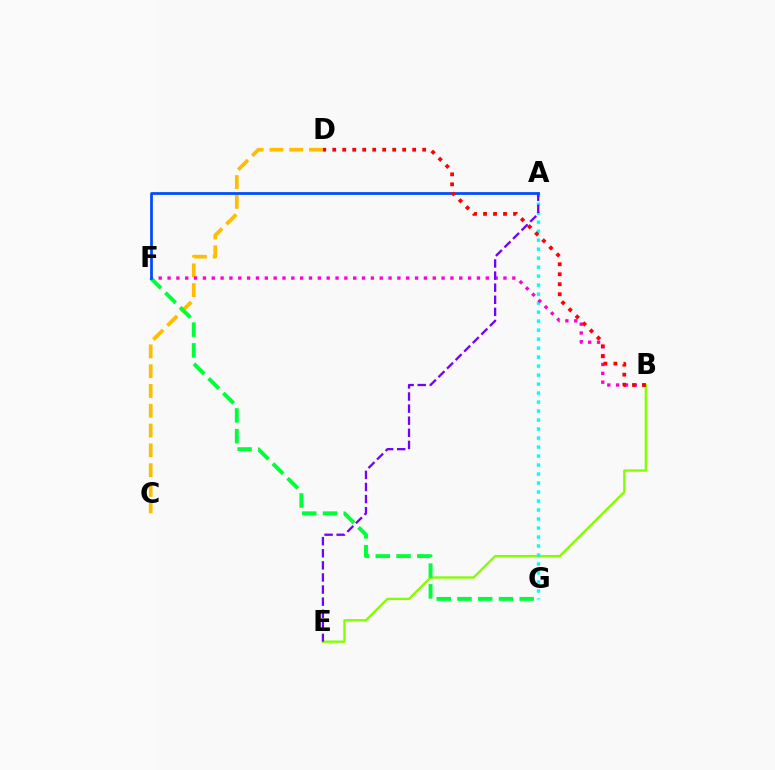{('B', 'E'): [{'color': '#84ff00', 'line_style': 'solid', 'thickness': 1.69}], ('C', 'D'): [{'color': '#ffbd00', 'line_style': 'dashed', 'thickness': 2.69}], ('A', 'G'): [{'color': '#00fff6', 'line_style': 'dotted', 'thickness': 2.44}], ('B', 'F'): [{'color': '#ff00cf', 'line_style': 'dotted', 'thickness': 2.4}], ('F', 'G'): [{'color': '#00ff39', 'line_style': 'dashed', 'thickness': 2.82}], ('A', 'E'): [{'color': '#7200ff', 'line_style': 'dashed', 'thickness': 1.64}], ('A', 'F'): [{'color': '#004bff', 'line_style': 'solid', 'thickness': 1.97}], ('B', 'D'): [{'color': '#ff0000', 'line_style': 'dotted', 'thickness': 2.71}]}